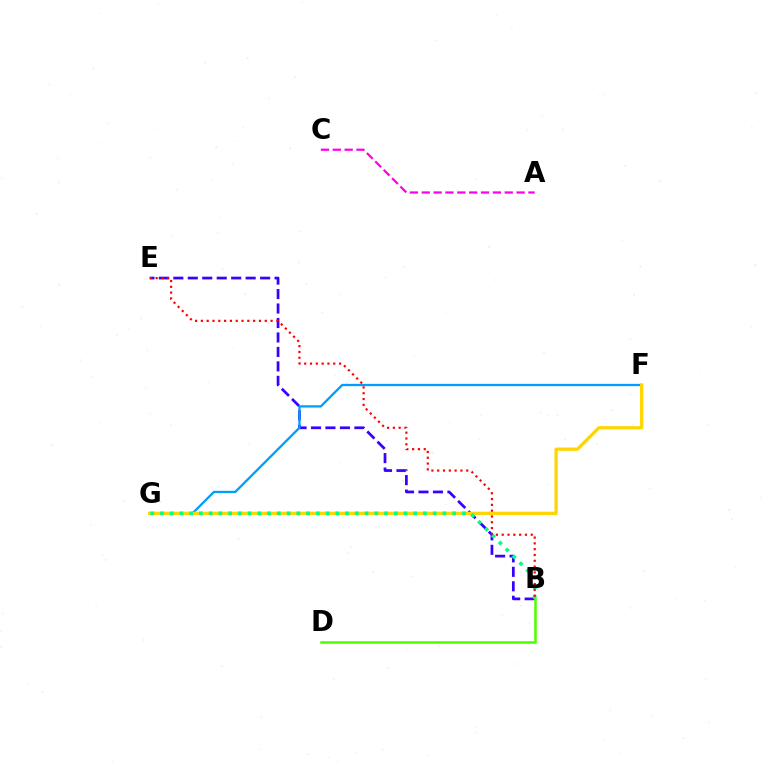{('B', 'E'): [{'color': '#3700ff', 'line_style': 'dashed', 'thickness': 1.97}, {'color': '#ff0000', 'line_style': 'dotted', 'thickness': 1.58}], ('F', 'G'): [{'color': '#009eff', 'line_style': 'solid', 'thickness': 1.66}, {'color': '#ffd500', 'line_style': 'solid', 'thickness': 2.34}], ('A', 'C'): [{'color': '#ff00ed', 'line_style': 'dashed', 'thickness': 1.61}], ('B', 'G'): [{'color': '#00ff86', 'line_style': 'dotted', 'thickness': 2.65}], ('B', 'D'): [{'color': '#4fff00', 'line_style': 'solid', 'thickness': 1.84}]}